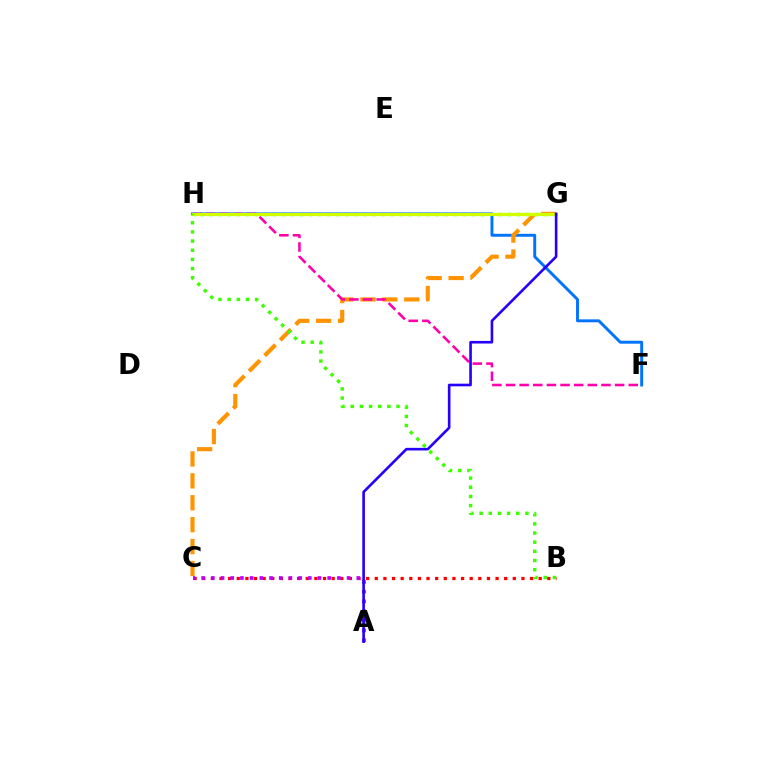{('G', 'H'): [{'color': '#00ff5c', 'line_style': 'dotted', 'thickness': 2.46}, {'color': '#00fff6', 'line_style': 'dashed', 'thickness': 1.89}, {'color': '#d1ff00', 'line_style': 'solid', 'thickness': 2.32}], ('B', 'C'): [{'color': '#ff0000', 'line_style': 'dotted', 'thickness': 2.34}], ('F', 'H'): [{'color': '#0074ff', 'line_style': 'solid', 'thickness': 2.11}, {'color': '#ff00ac', 'line_style': 'dashed', 'thickness': 1.85}], ('C', 'G'): [{'color': '#ff9400', 'line_style': 'dashed', 'thickness': 2.98}], ('B', 'H'): [{'color': '#3dff00', 'line_style': 'dotted', 'thickness': 2.49}], ('A', 'C'): [{'color': '#b900ff', 'line_style': 'dotted', 'thickness': 2.63}], ('A', 'G'): [{'color': '#2500ff', 'line_style': 'solid', 'thickness': 1.89}]}